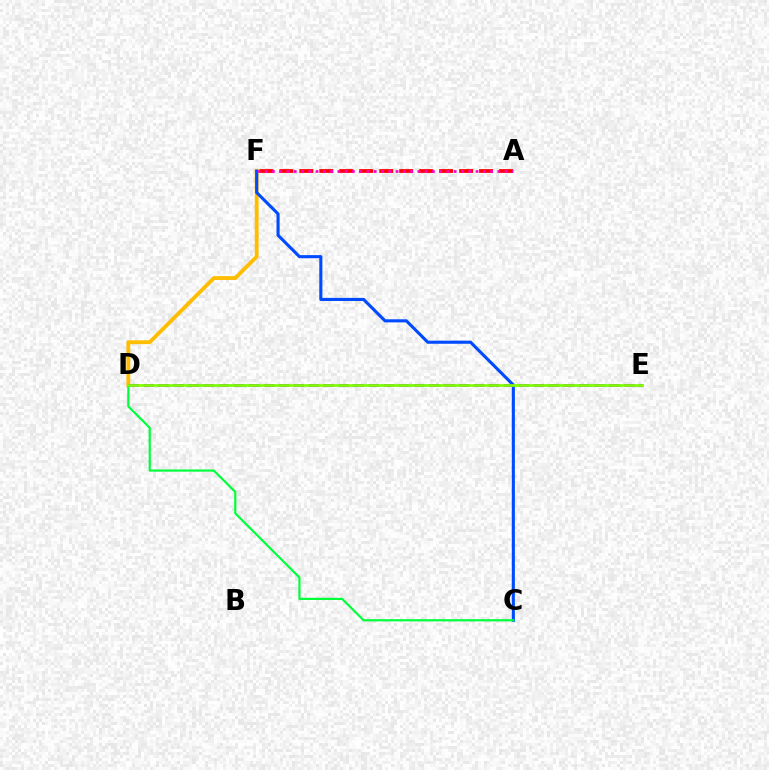{('A', 'F'): [{'color': '#ff0000', 'line_style': 'dashed', 'thickness': 2.71}, {'color': '#ff00cf', 'line_style': 'dotted', 'thickness': 1.98}], ('D', 'F'): [{'color': '#ffbd00', 'line_style': 'solid', 'thickness': 2.76}], ('D', 'E'): [{'color': '#00fff6', 'line_style': 'dotted', 'thickness': 1.96}, {'color': '#7200ff', 'line_style': 'dashed', 'thickness': 2.04}, {'color': '#84ff00', 'line_style': 'solid', 'thickness': 1.97}], ('C', 'F'): [{'color': '#004bff', 'line_style': 'solid', 'thickness': 2.23}], ('C', 'D'): [{'color': '#00ff39', 'line_style': 'solid', 'thickness': 1.58}]}